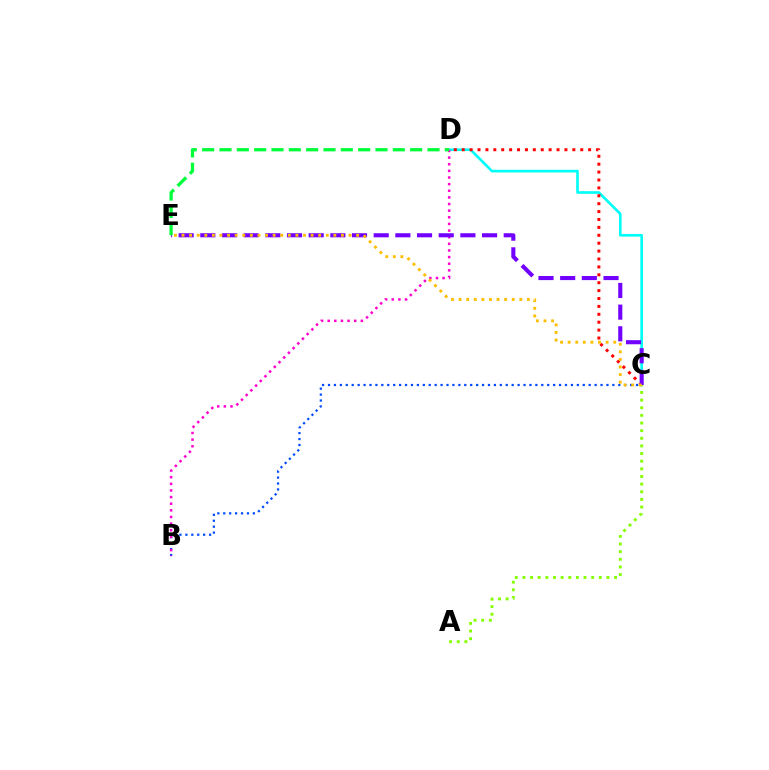{('C', 'D'): [{'color': '#00fff6', 'line_style': 'solid', 'thickness': 1.91}, {'color': '#ff0000', 'line_style': 'dotted', 'thickness': 2.15}], ('B', 'C'): [{'color': '#004bff', 'line_style': 'dotted', 'thickness': 1.61}], ('B', 'D'): [{'color': '#ff00cf', 'line_style': 'dotted', 'thickness': 1.8}], ('C', 'E'): [{'color': '#7200ff', 'line_style': 'dashed', 'thickness': 2.94}, {'color': '#ffbd00', 'line_style': 'dotted', 'thickness': 2.06}], ('D', 'E'): [{'color': '#00ff39', 'line_style': 'dashed', 'thickness': 2.35}], ('A', 'C'): [{'color': '#84ff00', 'line_style': 'dotted', 'thickness': 2.08}]}